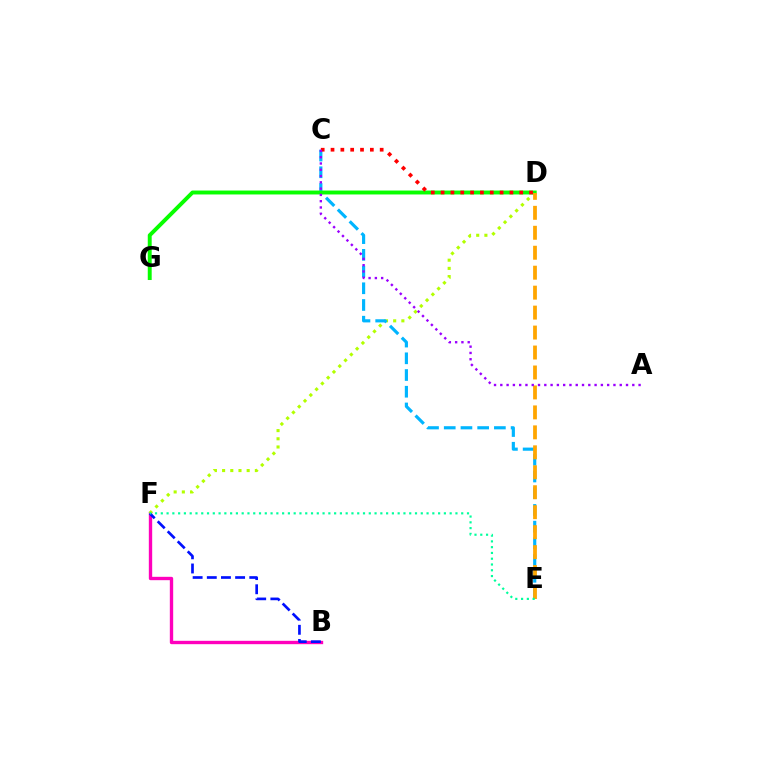{('B', 'F'): [{'color': '#ff00bd', 'line_style': 'solid', 'thickness': 2.42}, {'color': '#0010ff', 'line_style': 'dashed', 'thickness': 1.92}], ('D', 'F'): [{'color': '#b3ff00', 'line_style': 'dotted', 'thickness': 2.22}], ('C', 'E'): [{'color': '#00b5ff', 'line_style': 'dashed', 'thickness': 2.27}], ('D', 'G'): [{'color': '#08ff00', 'line_style': 'solid', 'thickness': 2.82}], ('D', 'E'): [{'color': '#ffa500', 'line_style': 'dashed', 'thickness': 2.71}], ('E', 'F'): [{'color': '#00ff9d', 'line_style': 'dotted', 'thickness': 1.57}], ('C', 'D'): [{'color': '#ff0000', 'line_style': 'dotted', 'thickness': 2.67}], ('A', 'C'): [{'color': '#9b00ff', 'line_style': 'dotted', 'thickness': 1.71}]}